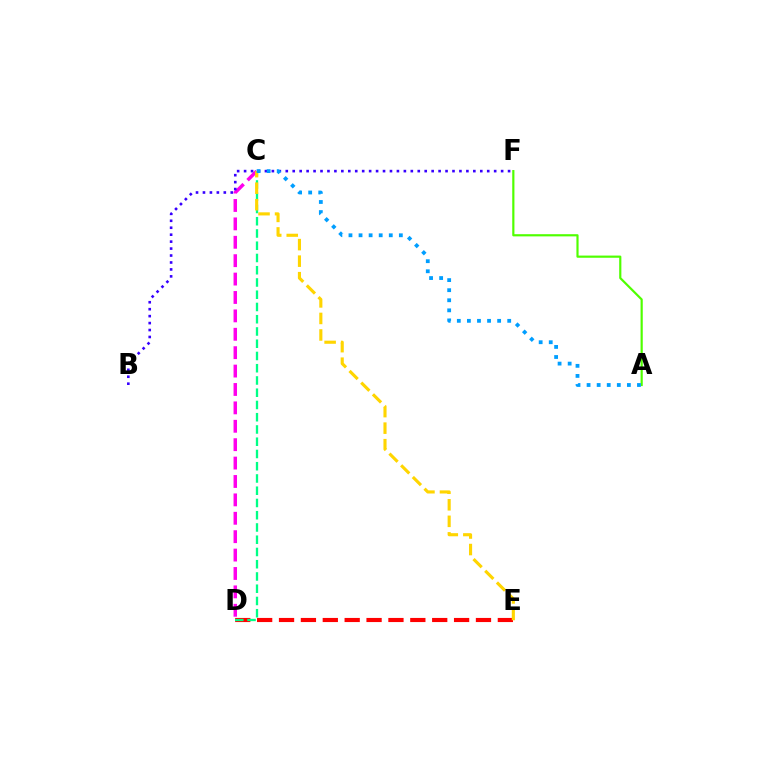{('D', 'E'): [{'color': '#ff0000', 'line_style': 'dashed', 'thickness': 2.97}], ('C', 'D'): [{'color': '#ff00ed', 'line_style': 'dashed', 'thickness': 2.5}, {'color': '#00ff86', 'line_style': 'dashed', 'thickness': 1.66}], ('B', 'F'): [{'color': '#3700ff', 'line_style': 'dotted', 'thickness': 1.89}], ('C', 'E'): [{'color': '#ffd500', 'line_style': 'dashed', 'thickness': 2.25}], ('A', 'F'): [{'color': '#4fff00', 'line_style': 'solid', 'thickness': 1.57}], ('A', 'C'): [{'color': '#009eff', 'line_style': 'dotted', 'thickness': 2.74}]}